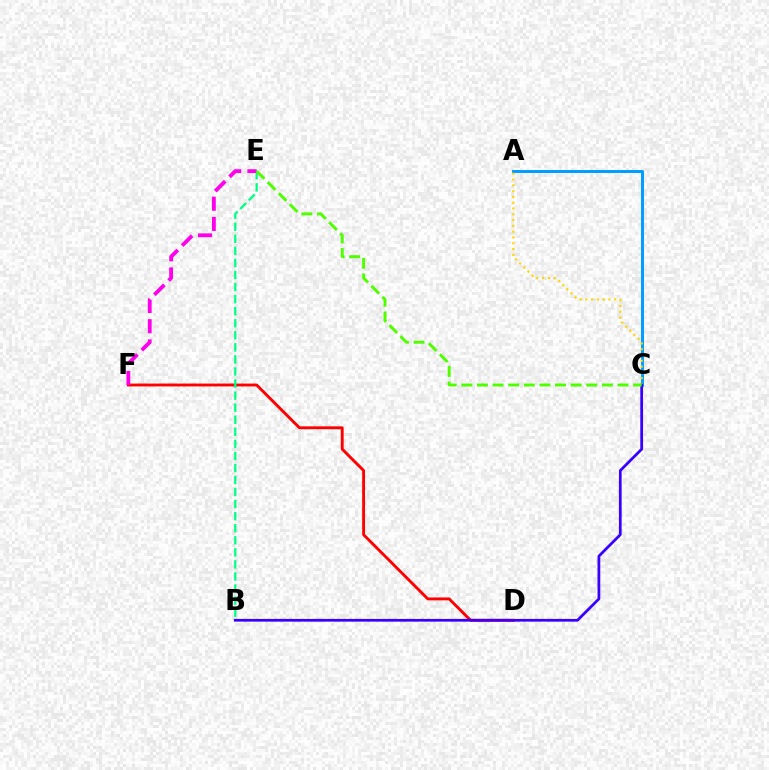{('D', 'F'): [{'color': '#ff0000', 'line_style': 'solid', 'thickness': 2.07}], ('A', 'C'): [{'color': '#009eff', 'line_style': 'solid', 'thickness': 2.14}, {'color': '#ffd500', 'line_style': 'dotted', 'thickness': 1.57}], ('B', 'E'): [{'color': '#00ff86', 'line_style': 'dashed', 'thickness': 1.64}], ('E', 'F'): [{'color': '#ff00ed', 'line_style': 'dashed', 'thickness': 2.74}], ('B', 'C'): [{'color': '#3700ff', 'line_style': 'solid', 'thickness': 1.98}], ('C', 'E'): [{'color': '#4fff00', 'line_style': 'dashed', 'thickness': 2.12}]}